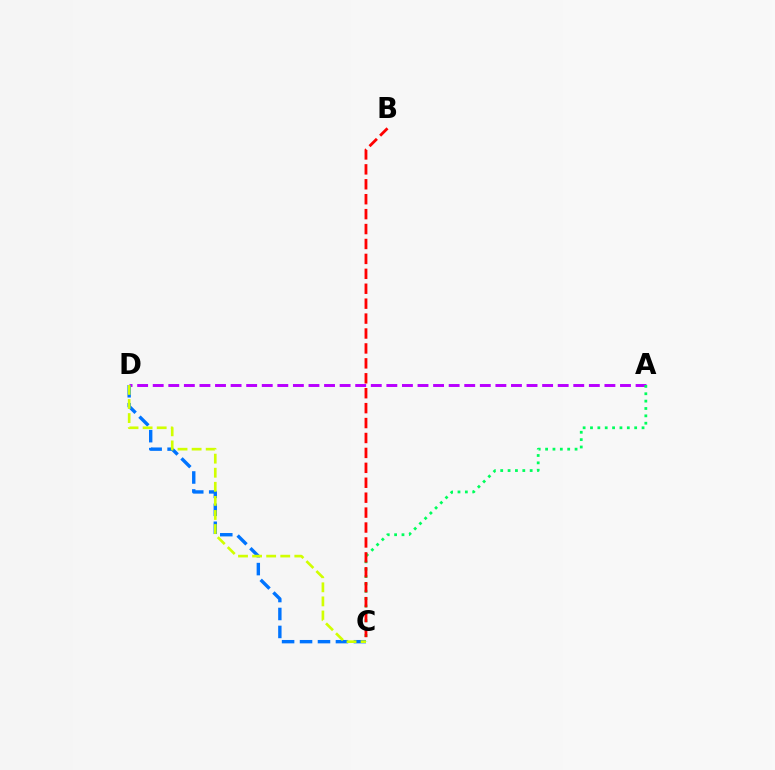{('A', 'D'): [{'color': '#b900ff', 'line_style': 'dashed', 'thickness': 2.12}], ('A', 'C'): [{'color': '#00ff5c', 'line_style': 'dotted', 'thickness': 2.0}], ('C', 'D'): [{'color': '#0074ff', 'line_style': 'dashed', 'thickness': 2.44}, {'color': '#d1ff00', 'line_style': 'dashed', 'thickness': 1.91}], ('B', 'C'): [{'color': '#ff0000', 'line_style': 'dashed', 'thickness': 2.03}]}